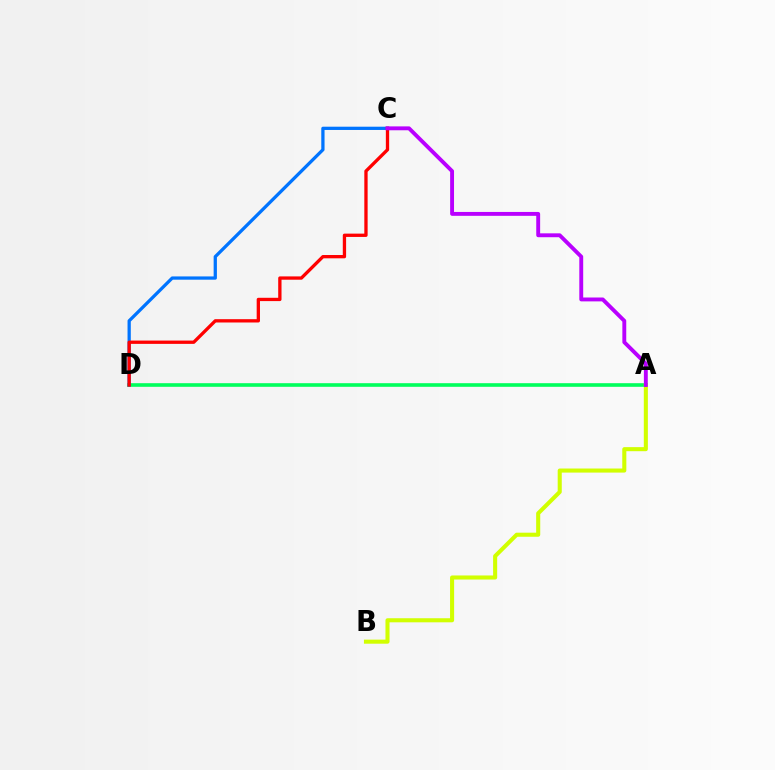{('A', 'D'): [{'color': '#00ff5c', 'line_style': 'solid', 'thickness': 2.61}], ('C', 'D'): [{'color': '#0074ff', 'line_style': 'solid', 'thickness': 2.35}, {'color': '#ff0000', 'line_style': 'solid', 'thickness': 2.38}], ('A', 'B'): [{'color': '#d1ff00', 'line_style': 'solid', 'thickness': 2.93}], ('A', 'C'): [{'color': '#b900ff', 'line_style': 'solid', 'thickness': 2.8}]}